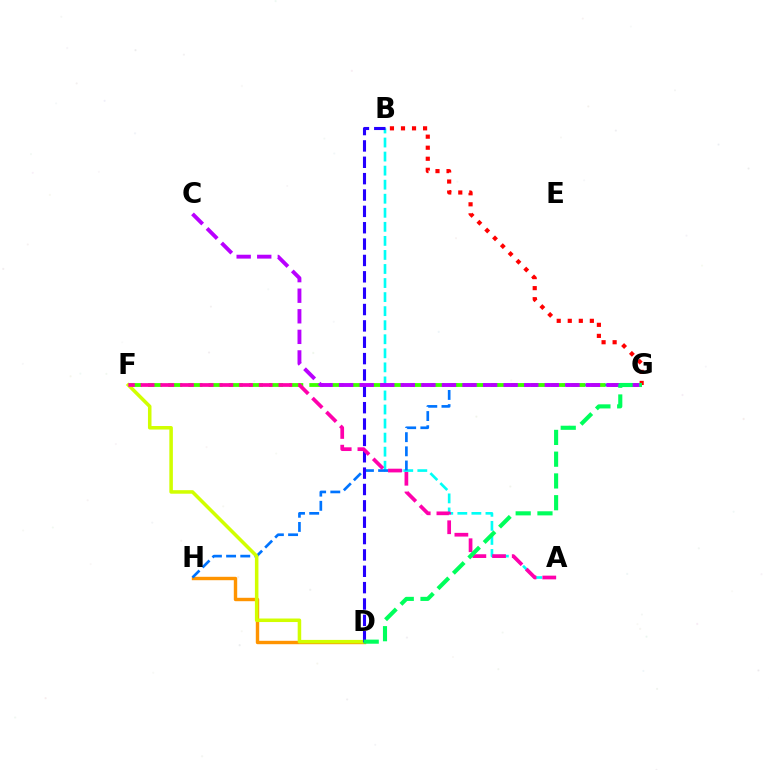{('A', 'B'): [{'color': '#00fff6', 'line_style': 'dashed', 'thickness': 1.91}], ('D', 'H'): [{'color': '#ff9400', 'line_style': 'solid', 'thickness': 2.45}], ('B', 'G'): [{'color': '#ff0000', 'line_style': 'dotted', 'thickness': 3.0}], ('G', 'H'): [{'color': '#0074ff', 'line_style': 'dashed', 'thickness': 1.92}], ('F', 'G'): [{'color': '#3dff00', 'line_style': 'dashed', 'thickness': 2.74}], ('D', 'F'): [{'color': '#d1ff00', 'line_style': 'solid', 'thickness': 2.54}], ('B', 'D'): [{'color': '#2500ff', 'line_style': 'dashed', 'thickness': 2.22}], ('A', 'F'): [{'color': '#ff00ac', 'line_style': 'dashed', 'thickness': 2.67}], ('C', 'G'): [{'color': '#b900ff', 'line_style': 'dashed', 'thickness': 2.79}], ('D', 'G'): [{'color': '#00ff5c', 'line_style': 'dashed', 'thickness': 2.96}]}